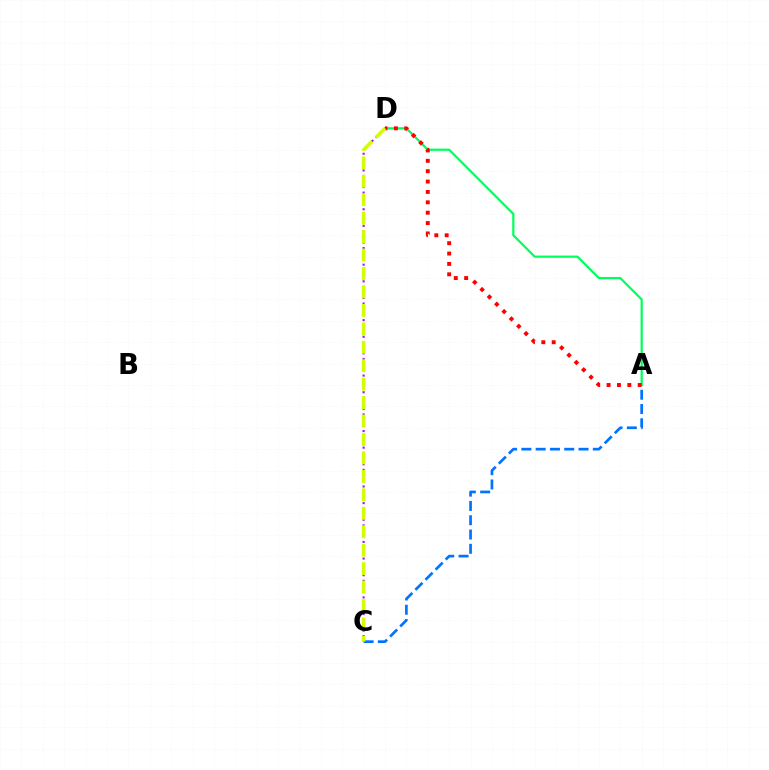{('A', 'C'): [{'color': '#0074ff', 'line_style': 'dashed', 'thickness': 1.94}], ('A', 'D'): [{'color': '#00ff5c', 'line_style': 'solid', 'thickness': 1.6}, {'color': '#ff0000', 'line_style': 'dotted', 'thickness': 2.82}], ('C', 'D'): [{'color': '#b900ff', 'line_style': 'dotted', 'thickness': 1.51}, {'color': '#d1ff00', 'line_style': 'dashed', 'thickness': 2.51}]}